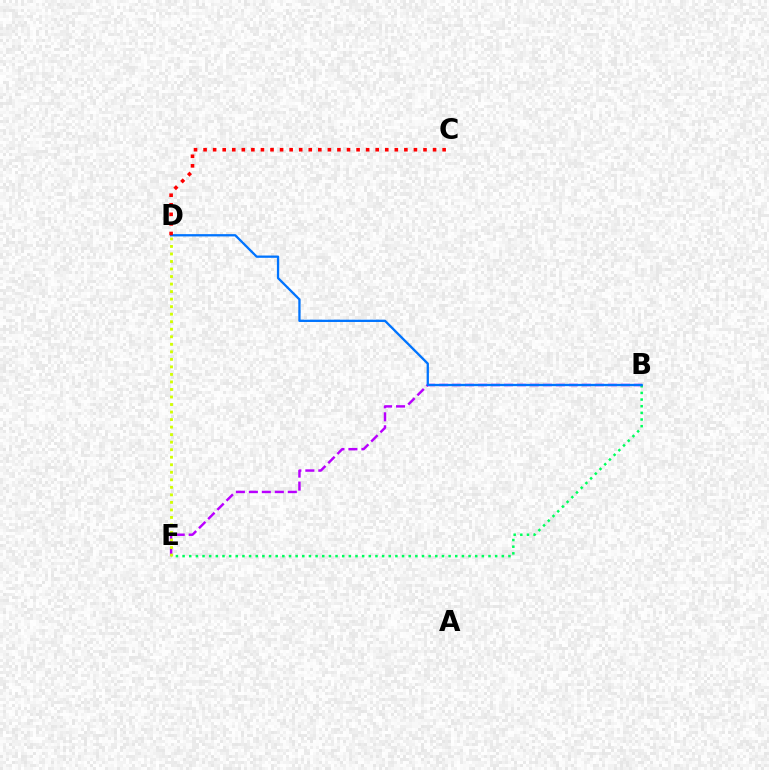{('B', 'E'): [{'color': '#00ff5c', 'line_style': 'dotted', 'thickness': 1.81}, {'color': '#b900ff', 'line_style': 'dashed', 'thickness': 1.76}], ('B', 'D'): [{'color': '#0074ff', 'line_style': 'solid', 'thickness': 1.65}], ('D', 'E'): [{'color': '#d1ff00', 'line_style': 'dotted', 'thickness': 2.05}], ('C', 'D'): [{'color': '#ff0000', 'line_style': 'dotted', 'thickness': 2.6}]}